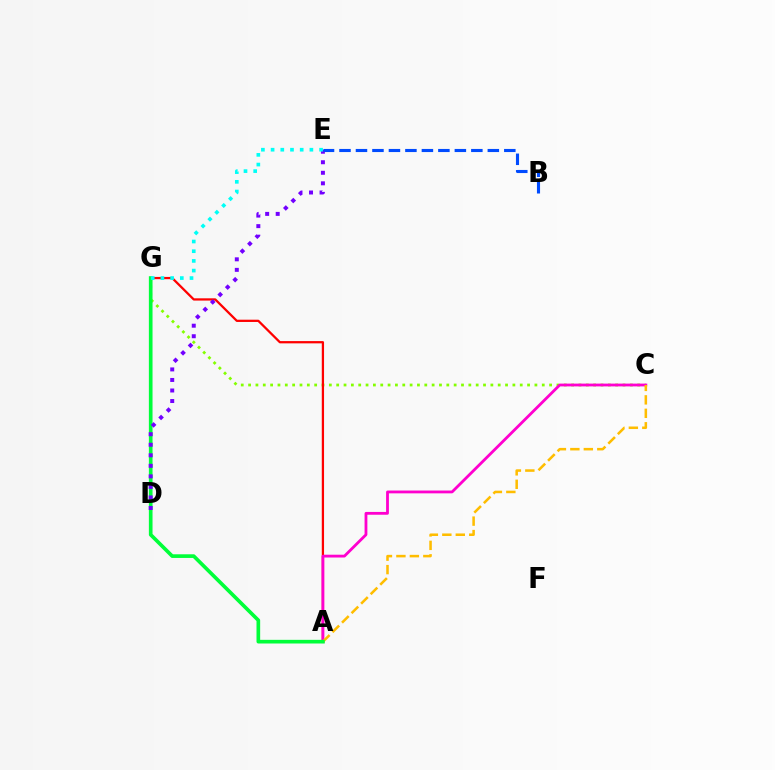{('C', 'G'): [{'color': '#84ff00', 'line_style': 'dotted', 'thickness': 1.99}], ('A', 'G'): [{'color': '#ff0000', 'line_style': 'solid', 'thickness': 1.63}, {'color': '#00ff39', 'line_style': 'solid', 'thickness': 2.64}], ('A', 'C'): [{'color': '#ff00cf', 'line_style': 'solid', 'thickness': 2.02}, {'color': '#ffbd00', 'line_style': 'dashed', 'thickness': 1.83}], ('D', 'E'): [{'color': '#7200ff', 'line_style': 'dotted', 'thickness': 2.86}], ('E', 'G'): [{'color': '#00fff6', 'line_style': 'dotted', 'thickness': 2.64}], ('B', 'E'): [{'color': '#004bff', 'line_style': 'dashed', 'thickness': 2.24}]}